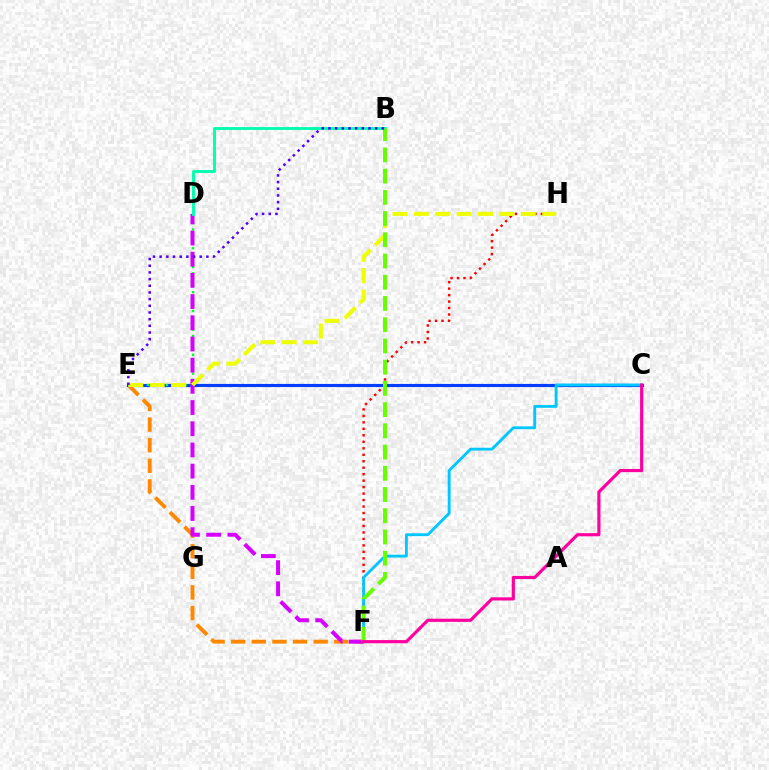{('E', 'F'): [{'color': '#ff8800', 'line_style': 'dashed', 'thickness': 2.8}], ('C', 'E'): [{'color': '#003fff', 'line_style': 'solid', 'thickness': 2.26}], ('F', 'H'): [{'color': '#ff0000', 'line_style': 'dotted', 'thickness': 1.76}], ('D', 'E'): [{'color': '#00ff27', 'line_style': 'dotted', 'thickness': 1.7}], ('D', 'F'): [{'color': '#d600ff', 'line_style': 'dashed', 'thickness': 2.88}], ('E', 'H'): [{'color': '#eeff00', 'line_style': 'dashed', 'thickness': 2.91}], ('C', 'F'): [{'color': '#00c7ff', 'line_style': 'solid', 'thickness': 2.06}, {'color': '#ff00a0', 'line_style': 'solid', 'thickness': 2.28}], ('B', 'D'): [{'color': '#00ffaf', 'line_style': 'solid', 'thickness': 2.08}], ('B', 'F'): [{'color': '#66ff00', 'line_style': 'dashed', 'thickness': 2.88}], ('B', 'E'): [{'color': '#4f00ff', 'line_style': 'dotted', 'thickness': 1.81}]}